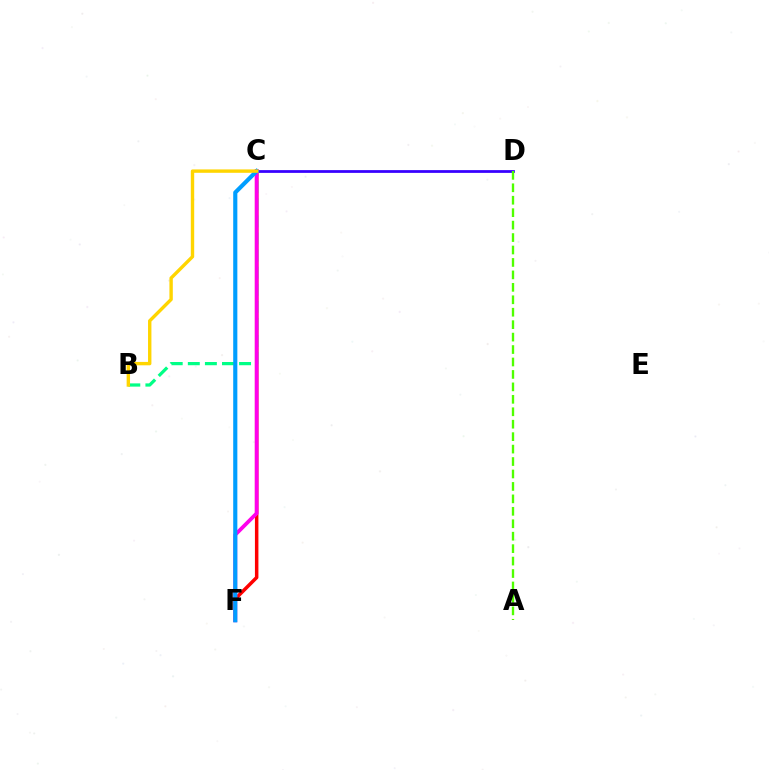{('C', 'D'): [{'color': '#3700ff', 'line_style': 'solid', 'thickness': 1.98}], ('C', 'F'): [{'color': '#ff0000', 'line_style': 'solid', 'thickness': 2.51}, {'color': '#ff00ed', 'line_style': 'solid', 'thickness': 2.71}, {'color': '#009eff', 'line_style': 'solid', 'thickness': 2.98}], ('B', 'C'): [{'color': '#00ff86', 'line_style': 'dashed', 'thickness': 2.32}, {'color': '#ffd500', 'line_style': 'solid', 'thickness': 2.44}], ('A', 'D'): [{'color': '#4fff00', 'line_style': 'dashed', 'thickness': 1.69}]}